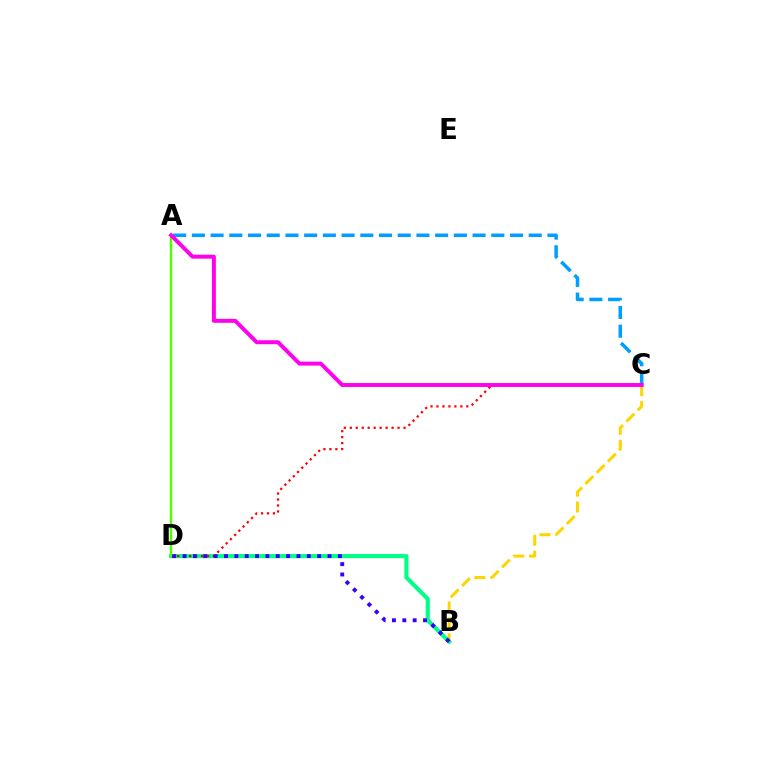{('B', 'C'): [{'color': '#ffd500', 'line_style': 'dashed', 'thickness': 2.16}], ('B', 'D'): [{'color': '#00ff86', 'line_style': 'solid', 'thickness': 2.95}, {'color': '#3700ff', 'line_style': 'dotted', 'thickness': 2.81}], ('C', 'D'): [{'color': '#ff0000', 'line_style': 'dotted', 'thickness': 1.62}], ('A', 'D'): [{'color': '#4fff00', 'line_style': 'solid', 'thickness': 1.75}], ('A', 'C'): [{'color': '#009eff', 'line_style': 'dashed', 'thickness': 2.54}, {'color': '#ff00ed', 'line_style': 'solid', 'thickness': 2.84}]}